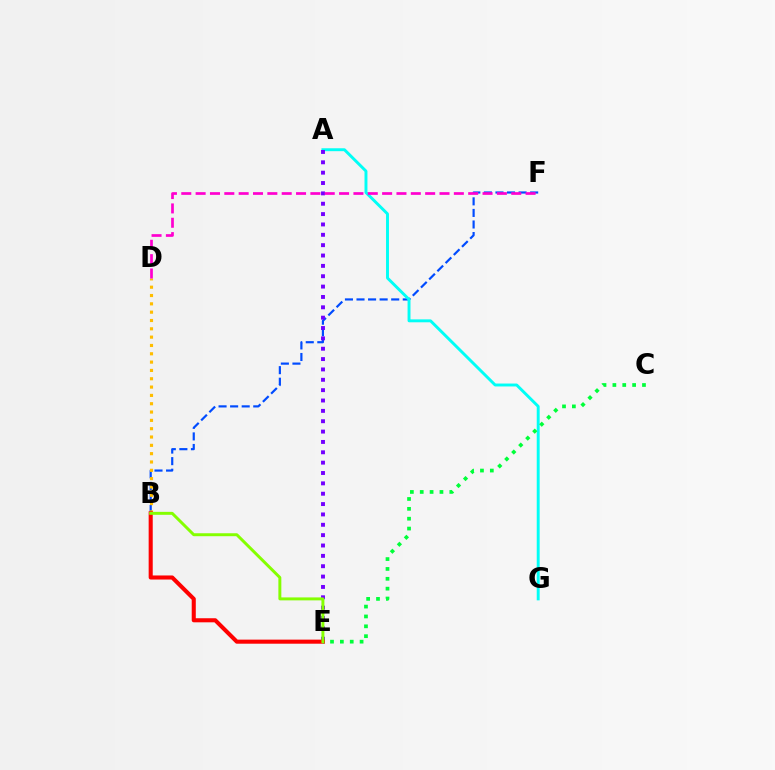{('B', 'F'): [{'color': '#004bff', 'line_style': 'dashed', 'thickness': 1.57}], ('B', 'D'): [{'color': '#ffbd00', 'line_style': 'dotted', 'thickness': 2.26}], ('A', 'G'): [{'color': '#00fff6', 'line_style': 'solid', 'thickness': 2.1}], ('A', 'E'): [{'color': '#7200ff', 'line_style': 'dotted', 'thickness': 2.81}], ('B', 'E'): [{'color': '#ff0000', 'line_style': 'solid', 'thickness': 2.93}, {'color': '#84ff00', 'line_style': 'solid', 'thickness': 2.13}], ('C', 'E'): [{'color': '#00ff39', 'line_style': 'dotted', 'thickness': 2.68}], ('D', 'F'): [{'color': '#ff00cf', 'line_style': 'dashed', 'thickness': 1.95}]}